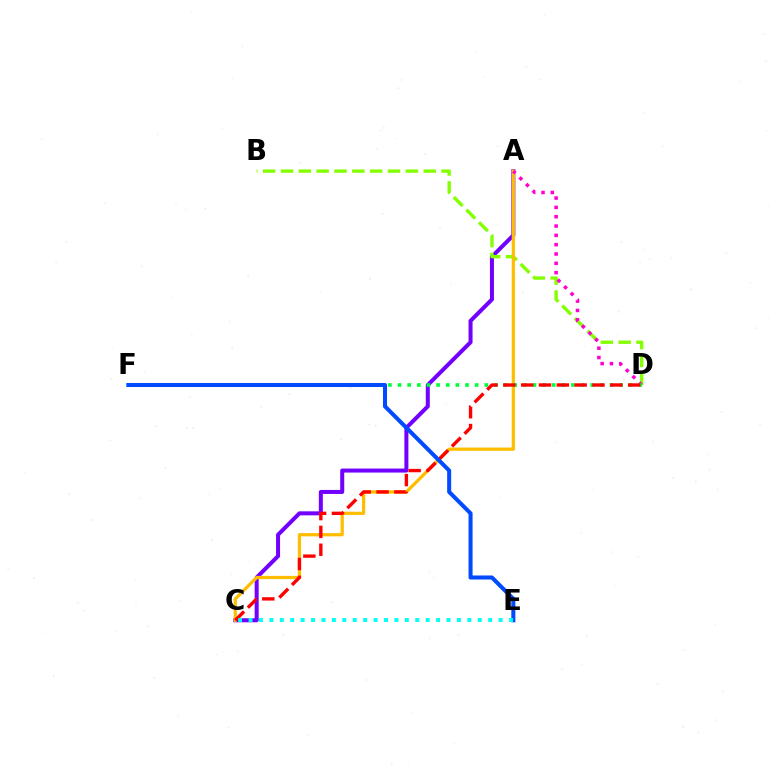{('A', 'C'): [{'color': '#7200ff', 'line_style': 'solid', 'thickness': 2.89}, {'color': '#ffbd00', 'line_style': 'solid', 'thickness': 2.33}], ('B', 'D'): [{'color': '#84ff00', 'line_style': 'dashed', 'thickness': 2.42}], ('A', 'D'): [{'color': '#ff00cf', 'line_style': 'dotted', 'thickness': 2.53}], ('D', 'F'): [{'color': '#00ff39', 'line_style': 'dotted', 'thickness': 2.62}], ('C', 'D'): [{'color': '#ff0000', 'line_style': 'dashed', 'thickness': 2.42}], ('E', 'F'): [{'color': '#004bff', 'line_style': 'solid', 'thickness': 2.91}], ('C', 'E'): [{'color': '#00fff6', 'line_style': 'dotted', 'thickness': 2.83}]}